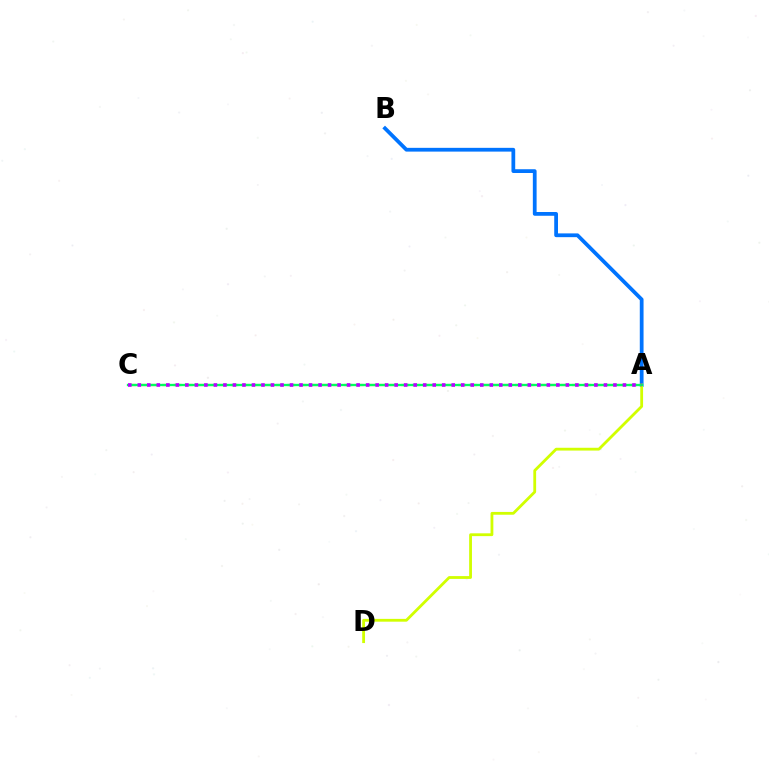{('A', 'B'): [{'color': '#0074ff', 'line_style': 'solid', 'thickness': 2.71}], ('A', 'D'): [{'color': '#d1ff00', 'line_style': 'solid', 'thickness': 2.02}], ('A', 'C'): [{'color': '#ff0000', 'line_style': 'dashed', 'thickness': 1.55}, {'color': '#00ff5c', 'line_style': 'solid', 'thickness': 1.68}, {'color': '#b900ff', 'line_style': 'dotted', 'thickness': 2.58}]}